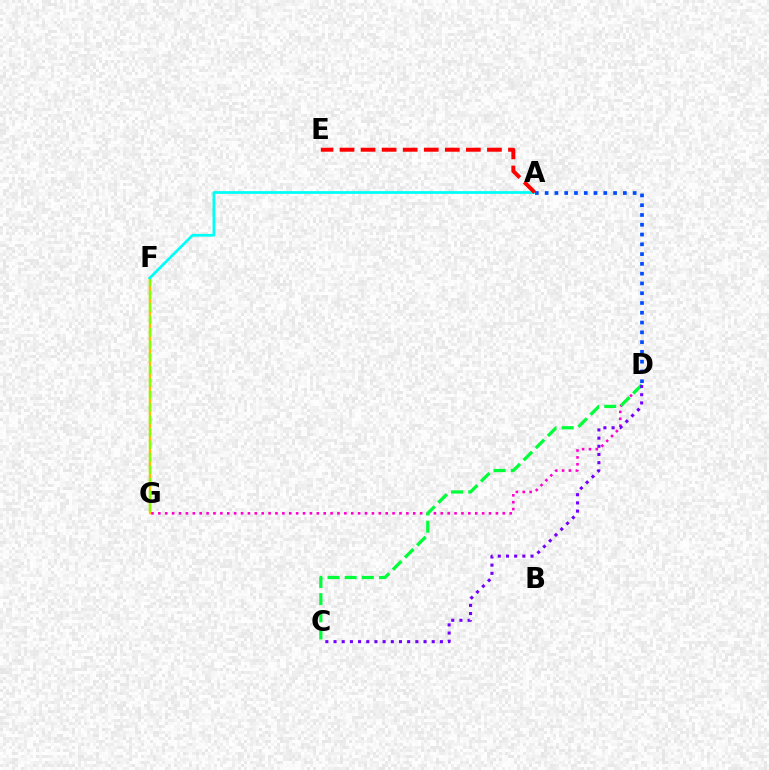{('F', 'G'): [{'color': '#ffbd00', 'line_style': 'solid', 'thickness': 1.7}, {'color': '#84ff00', 'line_style': 'dashed', 'thickness': 1.7}], ('D', 'G'): [{'color': '#ff00cf', 'line_style': 'dotted', 'thickness': 1.87}], ('C', 'D'): [{'color': '#00ff39', 'line_style': 'dashed', 'thickness': 2.33}, {'color': '#7200ff', 'line_style': 'dotted', 'thickness': 2.22}], ('A', 'F'): [{'color': '#00fff6', 'line_style': 'solid', 'thickness': 1.98}], ('A', 'D'): [{'color': '#004bff', 'line_style': 'dotted', 'thickness': 2.66}], ('A', 'E'): [{'color': '#ff0000', 'line_style': 'dashed', 'thickness': 2.86}]}